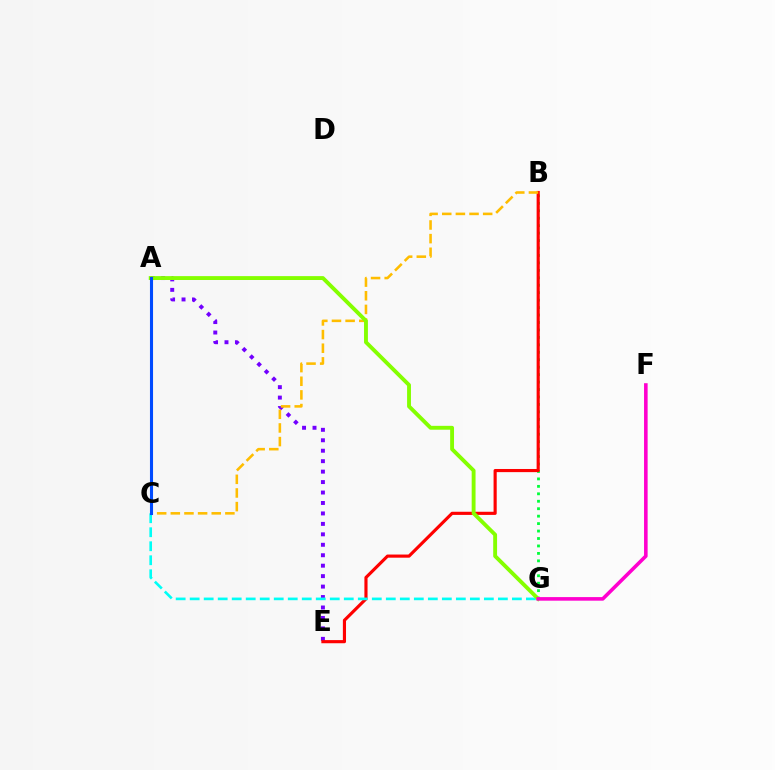{('B', 'G'): [{'color': '#00ff39', 'line_style': 'dotted', 'thickness': 2.02}], ('A', 'E'): [{'color': '#7200ff', 'line_style': 'dotted', 'thickness': 2.84}], ('B', 'E'): [{'color': '#ff0000', 'line_style': 'solid', 'thickness': 2.26}], ('B', 'C'): [{'color': '#ffbd00', 'line_style': 'dashed', 'thickness': 1.85}], ('C', 'G'): [{'color': '#00fff6', 'line_style': 'dashed', 'thickness': 1.9}], ('A', 'G'): [{'color': '#84ff00', 'line_style': 'solid', 'thickness': 2.79}], ('A', 'C'): [{'color': '#004bff', 'line_style': 'solid', 'thickness': 2.22}], ('F', 'G'): [{'color': '#ff00cf', 'line_style': 'solid', 'thickness': 2.58}]}